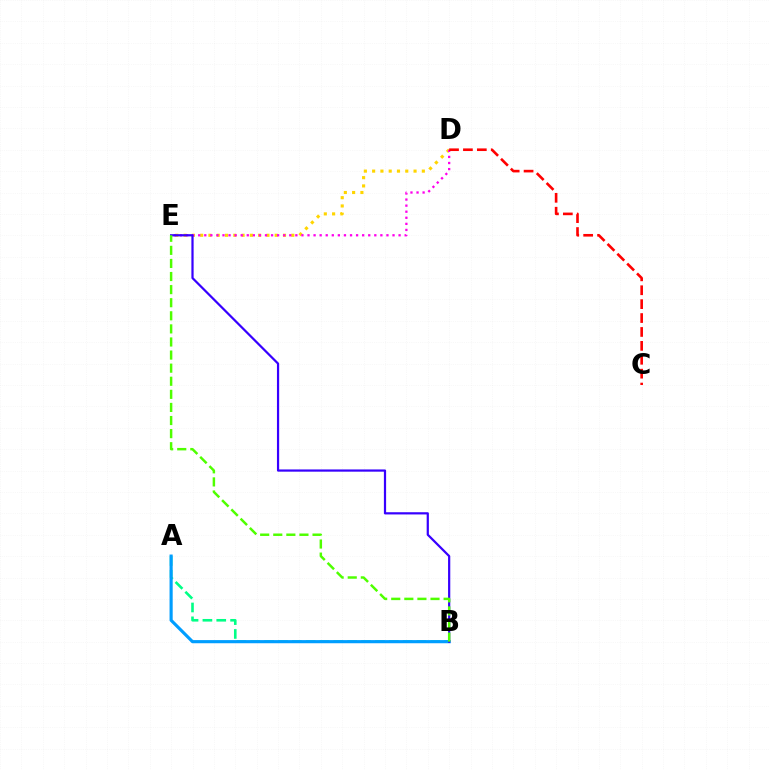{('D', 'E'): [{'color': '#ffd500', 'line_style': 'dotted', 'thickness': 2.25}, {'color': '#ff00ed', 'line_style': 'dotted', 'thickness': 1.65}], ('A', 'B'): [{'color': '#00ff86', 'line_style': 'dashed', 'thickness': 1.88}, {'color': '#009eff', 'line_style': 'solid', 'thickness': 2.26}], ('B', 'E'): [{'color': '#3700ff', 'line_style': 'solid', 'thickness': 1.6}, {'color': '#4fff00', 'line_style': 'dashed', 'thickness': 1.78}], ('C', 'D'): [{'color': '#ff0000', 'line_style': 'dashed', 'thickness': 1.89}]}